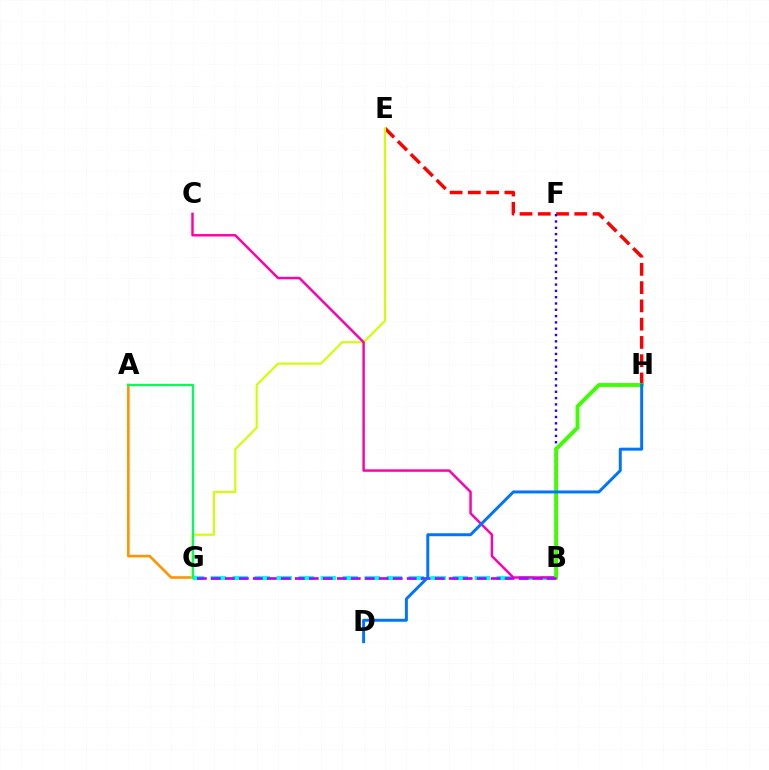{('E', 'H'): [{'color': '#ff0000', 'line_style': 'dashed', 'thickness': 2.48}], ('A', 'G'): [{'color': '#ff9400', 'line_style': 'solid', 'thickness': 1.88}, {'color': '#00ff5c', 'line_style': 'solid', 'thickness': 1.63}], ('B', 'F'): [{'color': '#2500ff', 'line_style': 'dotted', 'thickness': 1.71}], ('B', 'G'): [{'color': '#00fff6', 'line_style': 'dashed', 'thickness': 2.99}, {'color': '#b900ff', 'line_style': 'dashed', 'thickness': 1.9}], ('E', 'G'): [{'color': '#d1ff00', 'line_style': 'solid', 'thickness': 1.54}], ('B', 'C'): [{'color': '#ff00ac', 'line_style': 'solid', 'thickness': 1.77}], ('B', 'H'): [{'color': '#3dff00', 'line_style': 'solid', 'thickness': 2.78}], ('D', 'H'): [{'color': '#0074ff', 'line_style': 'solid', 'thickness': 2.13}]}